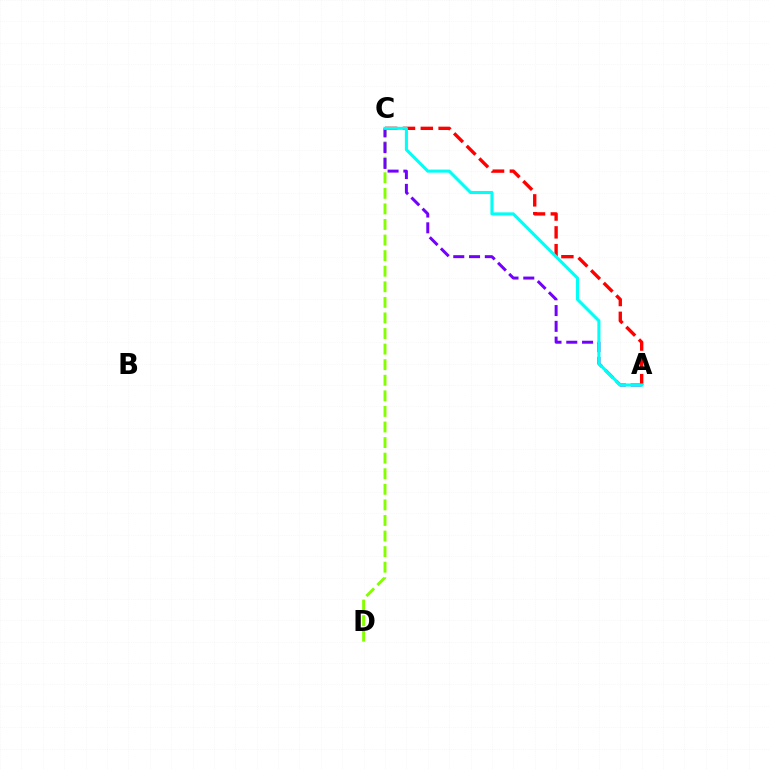{('A', 'C'): [{'color': '#ff0000', 'line_style': 'dashed', 'thickness': 2.42}, {'color': '#7200ff', 'line_style': 'dashed', 'thickness': 2.14}, {'color': '#00fff6', 'line_style': 'solid', 'thickness': 2.21}], ('C', 'D'): [{'color': '#84ff00', 'line_style': 'dashed', 'thickness': 2.12}]}